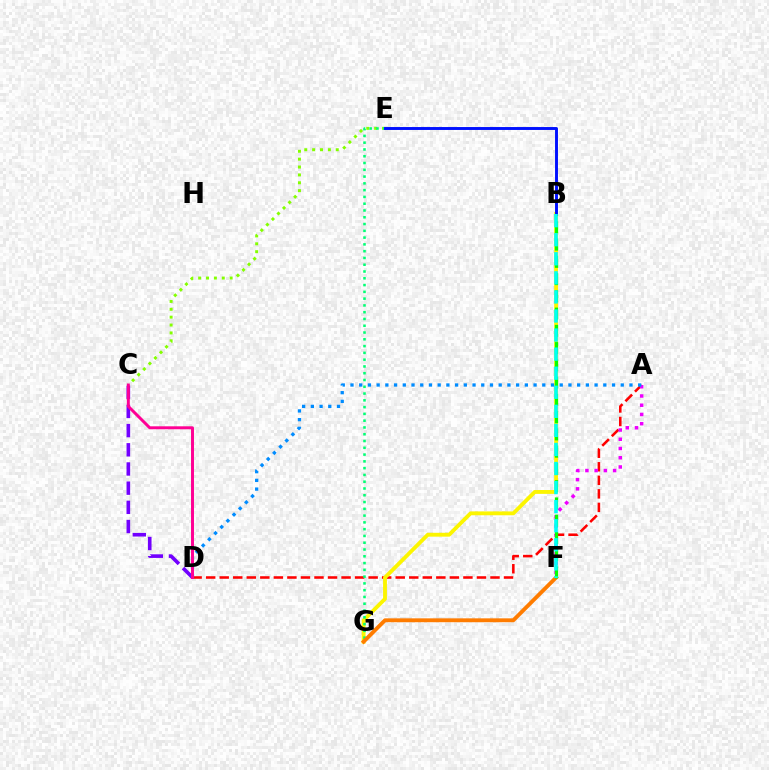{('C', 'D'): [{'color': '#7200ff', 'line_style': 'dashed', 'thickness': 2.61}, {'color': '#ff0094', 'line_style': 'solid', 'thickness': 2.12}], ('A', 'D'): [{'color': '#ff0000', 'line_style': 'dashed', 'thickness': 1.84}, {'color': '#008cff', 'line_style': 'dotted', 'thickness': 2.37}], ('C', 'E'): [{'color': '#84ff00', 'line_style': 'dotted', 'thickness': 2.14}], ('B', 'G'): [{'color': '#fcf500', 'line_style': 'solid', 'thickness': 2.78}], ('A', 'F'): [{'color': '#ee00ff', 'line_style': 'dotted', 'thickness': 2.51}], ('E', 'G'): [{'color': '#00ff74', 'line_style': 'dotted', 'thickness': 1.84}], ('F', 'G'): [{'color': '#ff7c00', 'line_style': 'solid', 'thickness': 2.79}], ('B', 'F'): [{'color': '#08ff00', 'line_style': 'dashed', 'thickness': 2.34}, {'color': '#00fff6', 'line_style': 'dashed', 'thickness': 2.59}], ('B', 'E'): [{'color': '#0010ff', 'line_style': 'solid', 'thickness': 2.1}]}